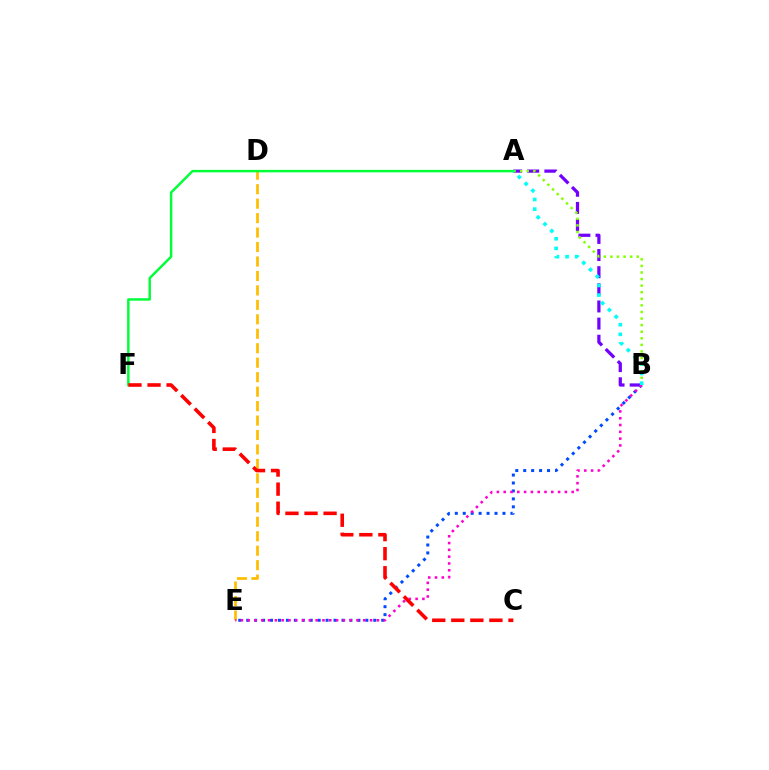{('A', 'B'): [{'color': '#7200ff', 'line_style': 'dashed', 'thickness': 2.33}, {'color': '#84ff00', 'line_style': 'dotted', 'thickness': 1.79}, {'color': '#00fff6', 'line_style': 'dotted', 'thickness': 2.61}], ('D', 'E'): [{'color': '#ffbd00', 'line_style': 'dashed', 'thickness': 1.96}], ('B', 'E'): [{'color': '#004bff', 'line_style': 'dotted', 'thickness': 2.16}, {'color': '#ff00cf', 'line_style': 'dotted', 'thickness': 1.85}], ('A', 'F'): [{'color': '#00ff39', 'line_style': 'solid', 'thickness': 1.77}], ('C', 'F'): [{'color': '#ff0000', 'line_style': 'dashed', 'thickness': 2.59}]}